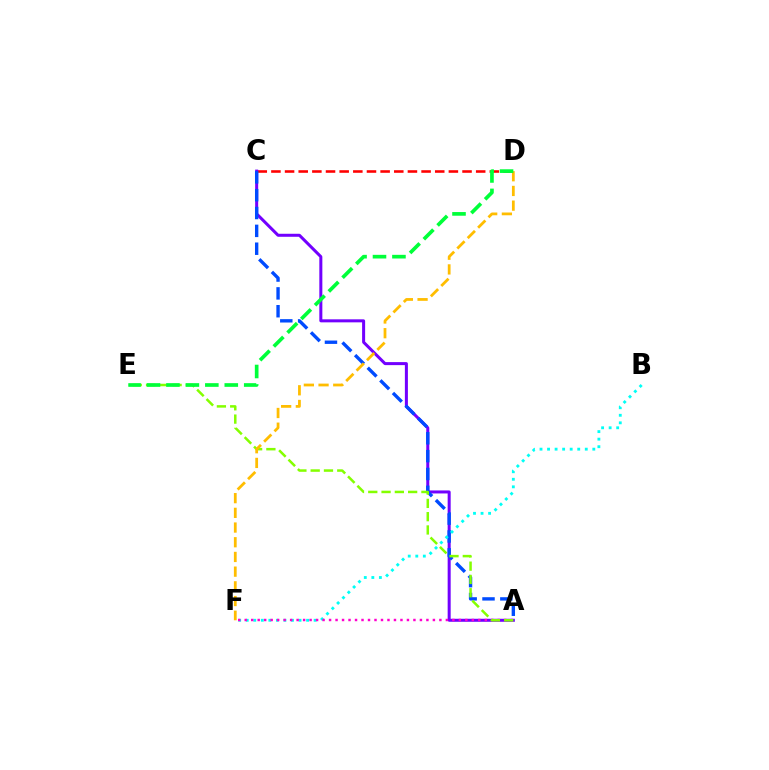{('C', 'D'): [{'color': '#ff0000', 'line_style': 'dashed', 'thickness': 1.85}], ('A', 'C'): [{'color': '#7200ff', 'line_style': 'solid', 'thickness': 2.17}, {'color': '#004bff', 'line_style': 'dashed', 'thickness': 2.42}], ('B', 'F'): [{'color': '#00fff6', 'line_style': 'dotted', 'thickness': 2.05}], ('A', 'F'): [{'color': '#ff00cf', 'line_style': 'dotted', 'thickness': 1.76}], ('A', 'E'): [{'color': '#84ff00', 'line_style': 'dashed', 'thickness': 1.81}], ('D', 'F'): [{'color': '#ffbd00', 'line_style': 'dashed', 'thickness': 2.0}], ('D', 'E'): [{'color': '#00ff39', 'line_style': 'dashed', 'thickness': 2.64}]}